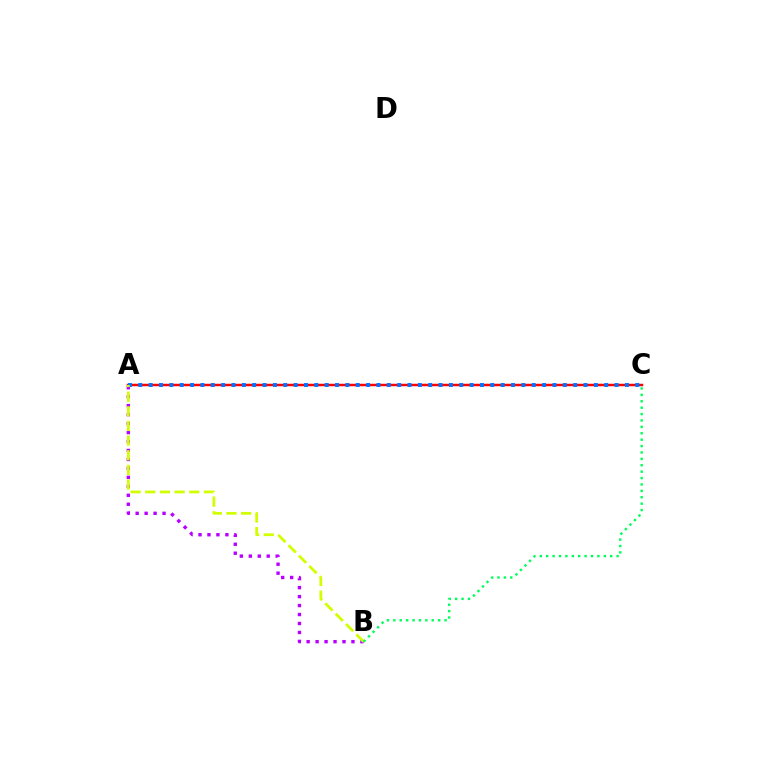{('A', 'C'): [{'color': '#ff0000', 'line_style': 'solid', 'thickness': 1.78}, {'color': '#0074ff', 'line_style': 'dotted', 'thickness': 2.81}], ('A', 'B'): [{'color': '#b900ff', 'line_style': 'dotted', 'thickness': 2.43}, {'color': '#d1ff00', 'line_style': 'dashed', 'thickness': 1.99}], ('B', 'C'): [{'color': '#00ff5c', 'line_style': 'dotted', 'thickness': 1.74}]}